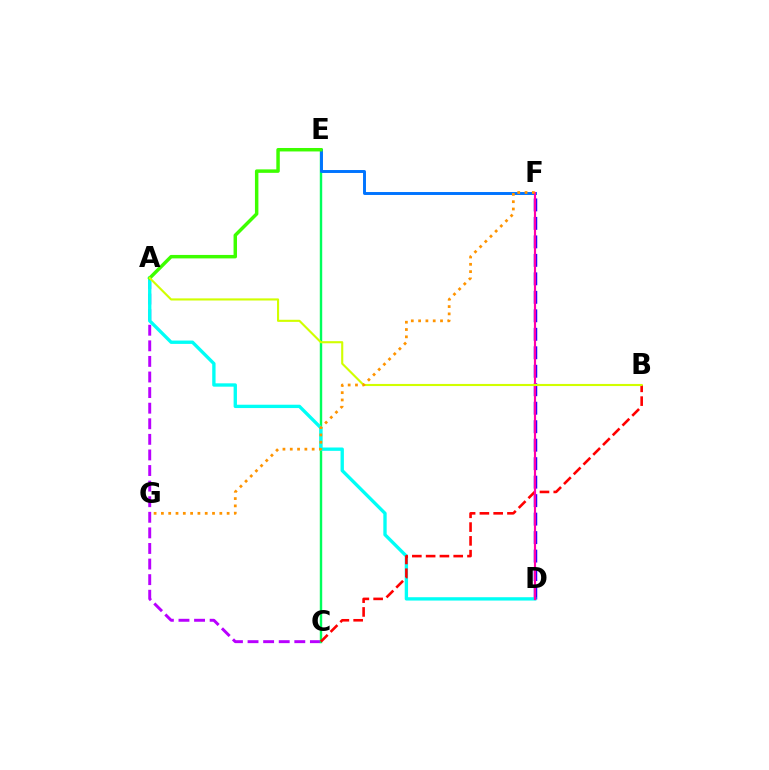{('A', 'C'): [{'color': '#b900ff', 'line_style': 'dashed', 'thickness': 2.12}], ('D', 'F'): [{'color': '#2500ff', 'line_style': 'dashed', 'thickness': 2.51}, {'color': '#ff00ac', 'line_style': 'solid', 'thickness': 1.56}], ('C', 'E'): [{'color': '#00ff5c', 'line_style': 'solid', 'thickness': 1.75}], ('A', 'D'): [{'color': '#00fff6', 'line_style': 'solid', 'thickness': 2.41}], ('B', 'C'): [{'color': '#ff0000', 'line_style': 'dashed', 'thickness': 1.87}], ('E', 'F'): [{'color': '#0074ff', 'line_style': 'solid', 'thickness': 2.12}], ('A', 'E'): [{'color': '#3dff00', 'line_style': 'solid', 'thickness': 2.49}], ('A', 'B'): [{'color': '#d1ff00', 'line_style': 'solid', 'thickness': 1.52}], ('F', 'G'): [{'color': '#ff9400', 'line_style': 'dotted', 'thickness': 1.98}]}